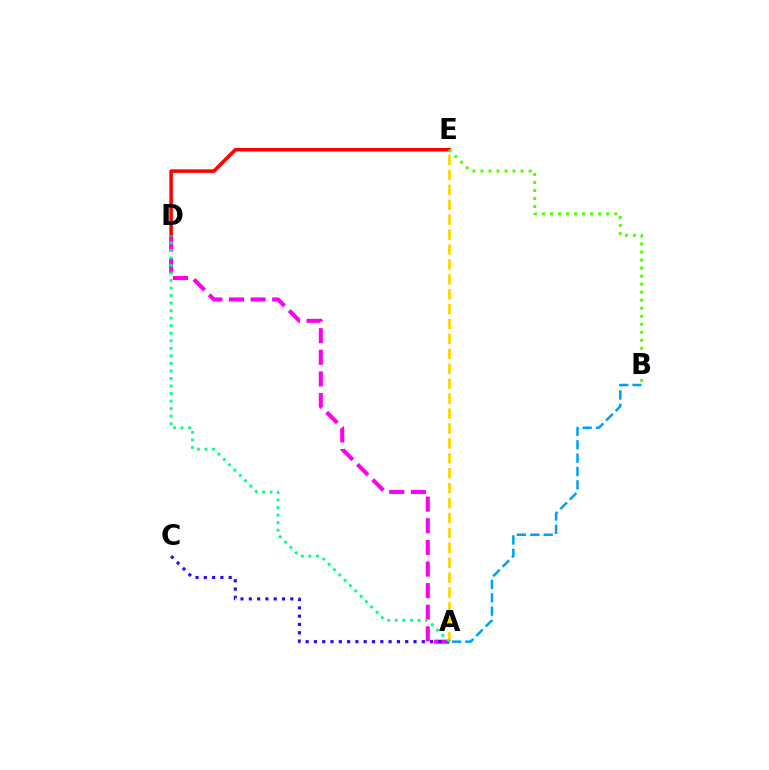{('A', 'B'): [{'color': '#009eff', 'line_style': 'dashed', 'thickness': 1.81}], ('A', 'E'): [{'color': '#ffd500', 'line_style': 'dashed', 'thickness': 2.03}], ('A', 'D'): [{'color': '#ff00ed', 'line_style': 'dashed', 'thickness': 2.94}, {'color': '#00ff86', 'line_style': 'dotted', 'thickness': 2.05}], ('A', 'C'): [{'color': '#3700ff', 'line_style': 'dotted', 'thickness': 2.25}], ('D', 'E'): [{'color': '#ff0000', 'line_style': 'solid', 'thickness': 2.56}], ('B', 'E'): [{'color': '#4fff00', 'line_style': 'dotted', 'thickness': 2.18}]}